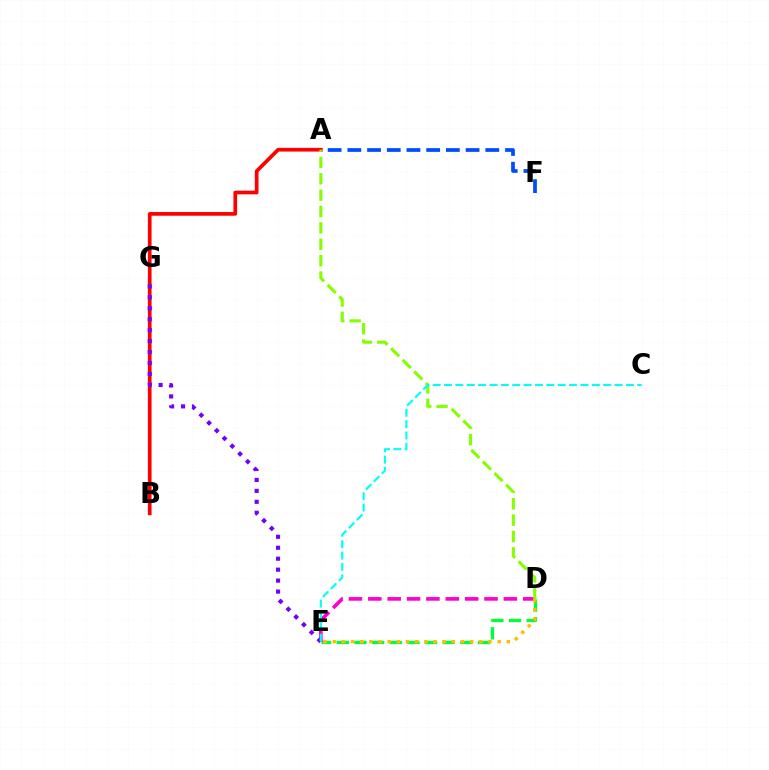{('D', 'E'): [{'color': '#00ff39', 'line_style': 'dashed', 'thickness': 2.4}, {'color': '#ff00cf', 'line_style': 'dashed', 'thickness': 2.63}, {'color': '#ffbd00', 'line_style': 'dotted', 'thickness': 2.49}], ('A', 'F'): [{'color': '#004bff', 'line_style': 'dashed', 'thickness': 2.68}], ('A', 'B'): [{'color': '#ff0000', 'line_style': 'solid', 'thickness': 2.66}], ('A', 'D'): [{'color': '#84ff00', 'line_style': 'dashed', 'thickness': 2.23}], ('E', 'G'): [{'color': '#7200ff', 'line_style': 'dotted', 'thickness': 2.98}], ('C', 'E'): [{'color': '#00fff6', 'line_style': 'dashed', 'thickness': 1.54}]}